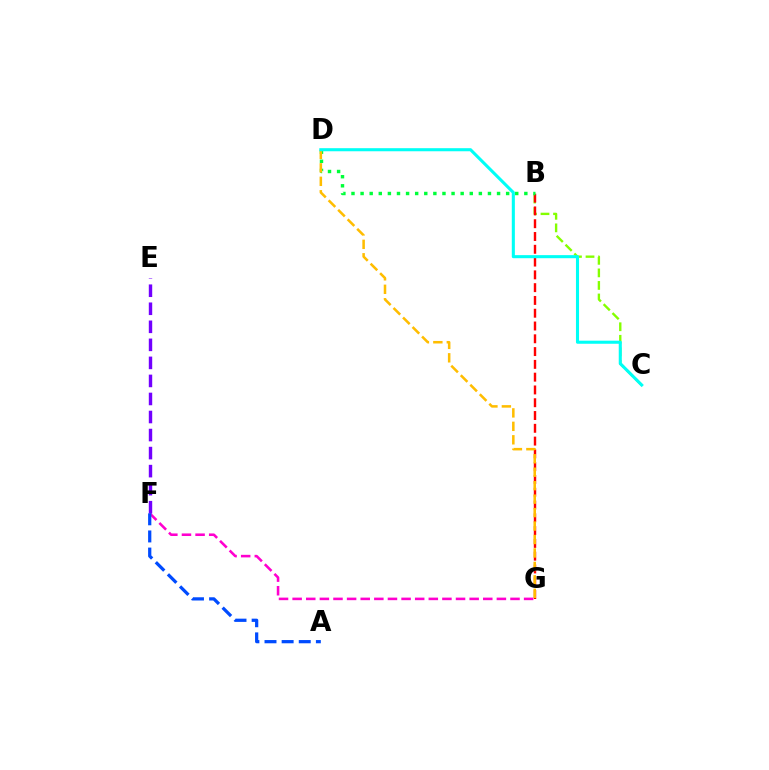{('B', 'C'): [{'color': '#84ff00', 'line_style': 'dashed', 'thickness': 1.7}], ('B', 'G'): [{'color': '#ff0000', 'line_style': 'dashed', 'thickness': 1.74}], ('B', 'D'): [{'color': '#00ff39', 'line_style': 'dotted', 'thickness': 2.47}], ('D', 'G'): [{'color': '#ffbd00', 'line_style': 'dashed', 'thickness': 1.83}], ('F', 'G'): [{'color': '#ff00cf', 'line_style': 'dashed', 'thickness': 1.85}], ('E', 'F'): [{'color': '#7200ff', 'line_style': 'dashed', 'thickness': 2.45}], ('C', 'D'): [{'color': '#00fff6', 'line_style': 'solid', 'thickness': 2.22}], ('A', 'F'): [{'color': '#004bff', 'line_style': 'dashed', 'thickness': 2.33}]}